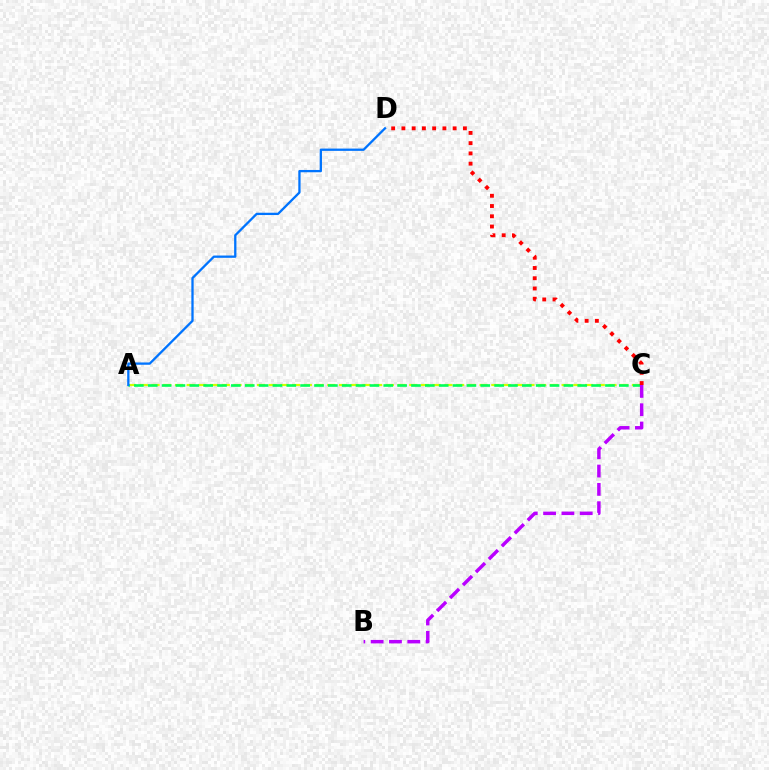{('A', 'C'): [{'color': '#d1ff00', 'line_style': 'dashed', 'thickness': 1.59}, {'color': '#00ff5c', 'line_style': 'dashed', 'thickness': 1.88}], ('B', 'C'): [{'color': '#b900ff', 'line_style': 'dashed', 'thickness': 2.49}], ('C', 'D'): [{'color': '#ff0000', 'line_style': 'dotted', 'thickness': 2.78}], ('A', 'D'): [{'color': '#0074ff', 'line_style': 'solid', 'thickness': 1.65}]}